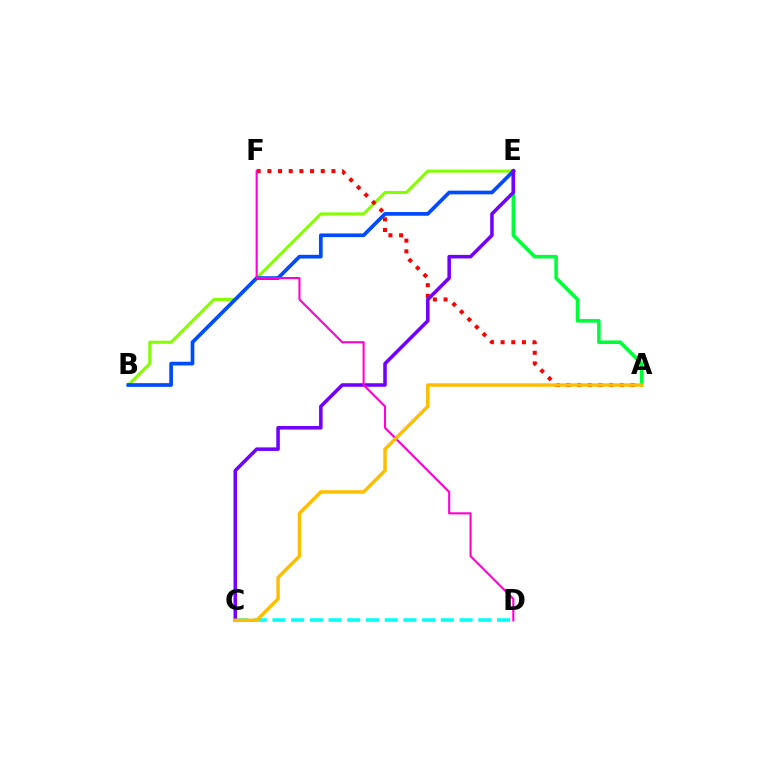{('C', 'D'): [{'color': '#00fff6', 'line_style': 'dashed', 'thickness': 2.54}], ('A', 'E'): [{'color': '#00ff39', 'line_style': 'solid', 'thickness': 2.56}], ('B', 'E'): [{'color': '#84ff00', 'line_style': 'solid', 'thickness': 2.18}, {'color': '#004bff', 'line_style': 'solid', 'thickness': 2.66}], ('A', 'F'): [{'color': '#ff0000', 'line_style': 'dotted', 'thickness': 2.9}], ('C', 'E'): [{'color': '#7200ff', 'line_style': 'solid', 'thickness': 2.55}], ('D', 'F'): [{'color': '#ff00cf', 'line_style': 'solid', 'thickness': 1.51}], ('A', 'C'): [{'color': '#ffbd00', 'line_style': 'solid', 'thickness': 2.48}]}